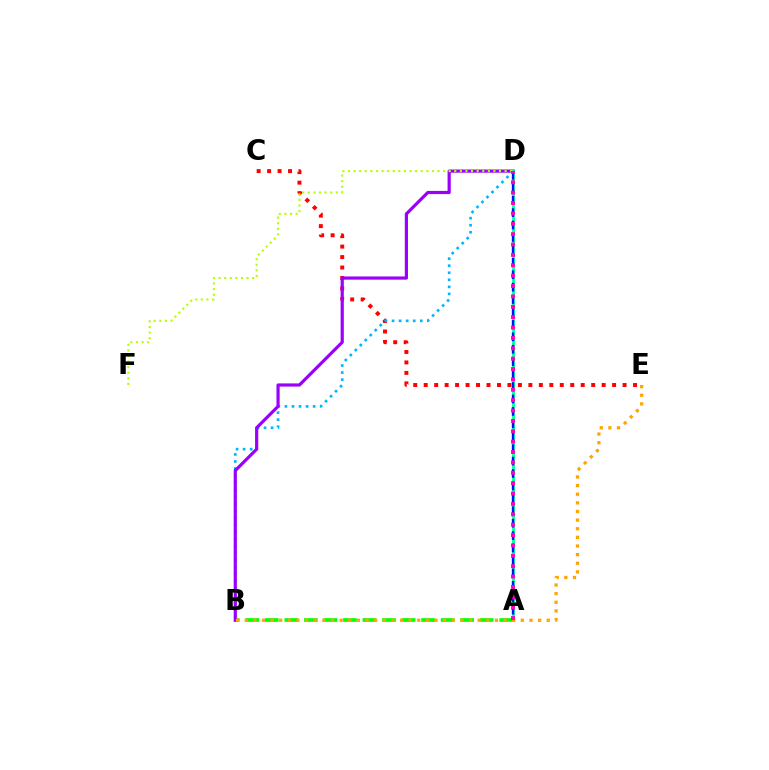{('C', 'E'): [{'color': '#ff0000', 'line_style': 'dotted', 'thickness': 2.84}], ('B', 'D'): [{'color': '#00b5ff', 'line_style': 'dotted', 'thickness': 1.92}, {'color': '#9b00ff', 'line_style': 'solid', 'thickness': 2.3}], ('A', 'B'): [{'color': '#08ff00', 'line_style': 'dashed', 'thickness': 2.65}], ('A', 'D'): [{'color': '#00ff9d', 'line_style': 'solid', 'thickness': 2.06}, {'color': '#0010ff', 'line_style': 'dashed', 'thickness': 1.69}, {'color': '#ff00bd', 'line_style': 'dotted', 'thickness': 2.82}], ('D', 'F'): [{'color': '#b3ff00', 'line_style': 'dotted', 'thickness': 1.52}], ('B', 'E'): [{'color': '#ffa500', 'line_style': 'dotted', 'thickness': 2.34}]}